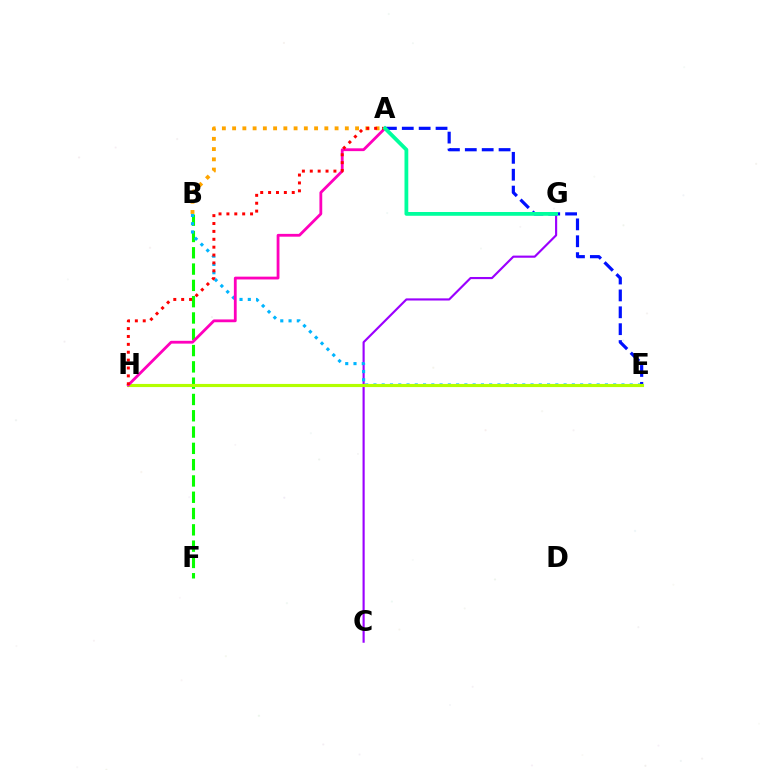{('B', 'F'): [{'color': '#08ff00', 'line_style': 'dashed', 'thickness': 2.21}], ('C', 'G'): [{'color': '#9b00ff', 'line_style': 'solid', 'thickness': 1.54}], ('B', 'E'): [{'color': '#00b5ff', 'line_style': 'dotted', 'thickness': 2.25}], ('A', 'B'): [{'color': '#ffa500', 'line_style': 'dotted', 'thickness': 2.78}], ('A', 'E'): [{'color': '#0010ff', 'line_style': 'dashed', 'thickness': 2.29}], ('E', 'H'): [{'color': '#b3ff00', 'line_style': 'solid', 'thickness': 2.25}], ('A', 'H'): [{'color': '#ff00bd', 'line_style': 'solid', 'thickness': 2.02}, {'color': '#ff0000', 'line_style': 'dotted', 'thickness': 2.14}], ('A', 'G'): [{'color': '#00ff9d', 'line_style': 'solid', 'thickness': 2.73}]}